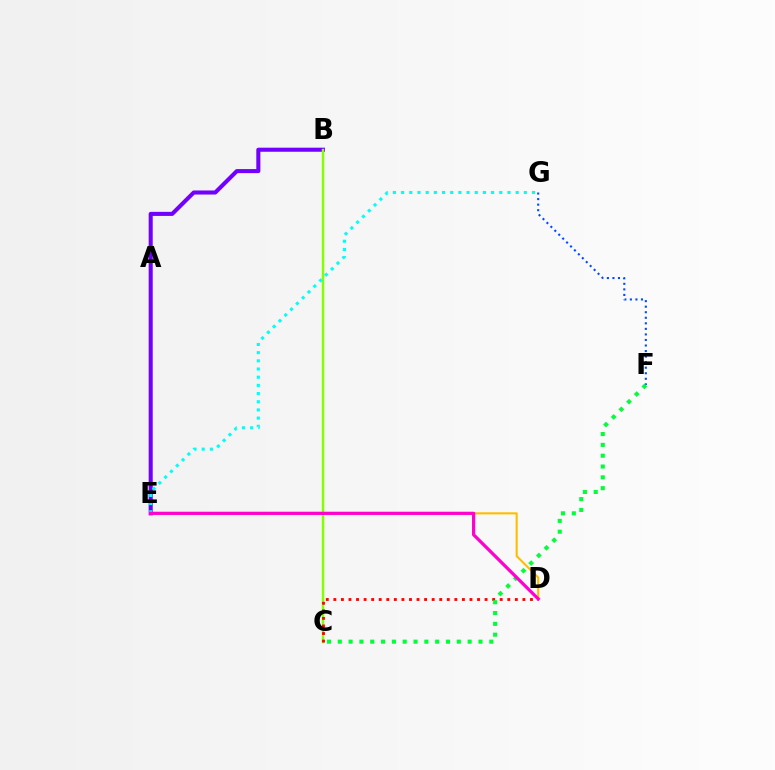{('B', 'E'): [{'color': '#7200ff', 'line_style': 'solid', 'thickness': 2.93}], ('B', 'C'): [{'color': '#84ff00', 'line_style': 'solid', 'thickness': 1.76}], ('F', 'G'): [{'color': '#004bff', 'line_style': 'dotted', 'thickness': 1.51}], ('C', 'D'): [{'color': '#ff0000', 'line_style': 'dotted', 'thickness': 2.05}], ('D', 'E'): [{'color': '#ffbd00', 'line_style': 'solid', 'thickness': 1.51}, {'color': '#ff00cf', 'line_style': 'solid', 'thickness': 2.32}], ('C', 'F'): [{'color': '#00ff39', 'line_style': 'dotted', 'thickness': 2.94}], ('E', 'G'): [{'color': '#00fff6', 'line_style': 'dotted', 'thickness': 2.22}]}